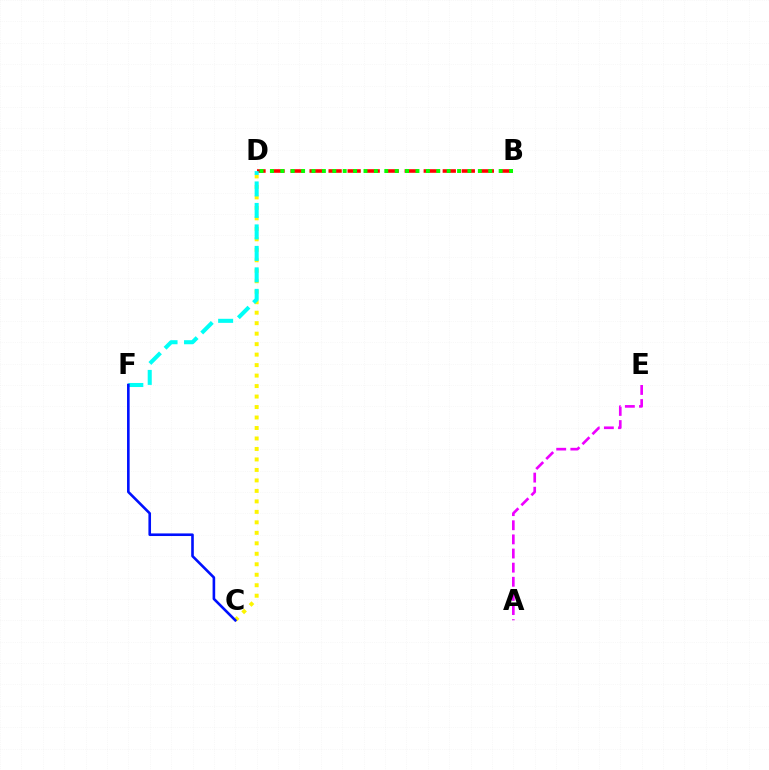{('C', 'D'): [{'color': '#fcf500', 'line_style': 'dotted', 'thickness': 2.85}], ('B', 'D'): [{'color': '#ff0000', 'line_style': 'dashed', 'thickness': 2.58}, {'color': '#08ff00', 'line_style': 'dotted', 'thickness': 2.82}], ('A', 'E'): [{'color': '#ee00ff', 'line_style': 'dashed', 'thickness': 1.92}], ('D', 'F'): [{'color': '#00fff6', 'line_style': 'dashed', 'thickness': 2.92}], ('C', 'F'): [{'color': '#0010ff', 'line_style': 'solid', 'thickness': 1.88}]}